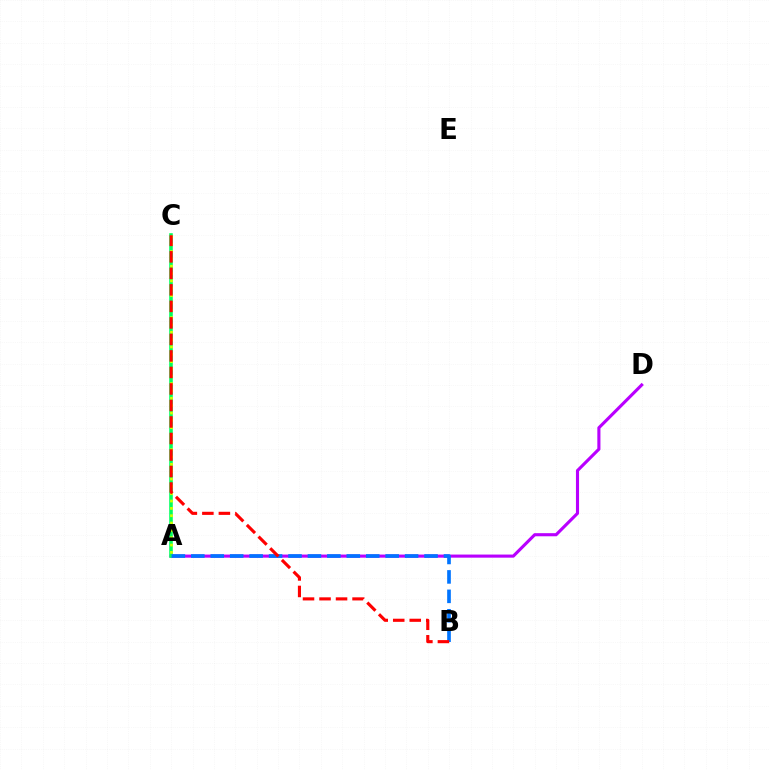{('A', 'D'): [{'color': '#b900ff', 'line_style': 'solid', 'thickness': 2.24}], ('A', 'C'): [{'color': '#00ff5c', 'line_style': 'solid', 'thickness': 2.58}, {'color': '#d1ff00', 'line_style': 'dotted', 'thickness': 1.99}], ('A', 'B'): [{'color': '#0074ff', 'line_style': 'dashed', 'thickness': 2.64}], ('B', 'C'): [{'color': '#ff0000', 'line_style': 'dashed', 'thickness': 2.24}]}